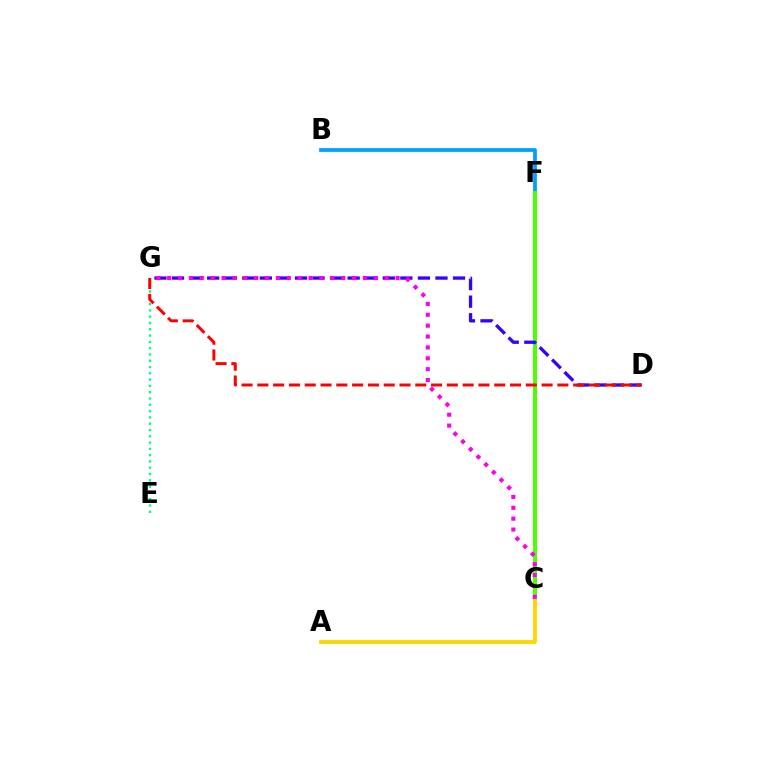{('B', 'F'): [{'color': '#009eff', 'line_style': 'solid', 'thickness': 2.69}], ('E', 'G'): [{'color': '#00ff86', 'line_style': 'dotted', 'thickness': 1.71}], ('C', 'F'): [{'color': '#4fff00', 'line_style': 'solid', 'thickness': 2.92}], ('D', 'G'): [{'color': '#3700ff', 'line_style': 'dashed', 'thickness': 2.39}, {'color': '#ff0000', 'line_style': 'dashed', 'thickness': 2.15}], ('A', 'C'): [{'color': '#ffd500', 'line_style': 'solid', 'thickness': 2.72}], ('C', 'G'): [{'color': '#ff00ed', 'line_style': 'dotted', 'thickness': 2.96}]}